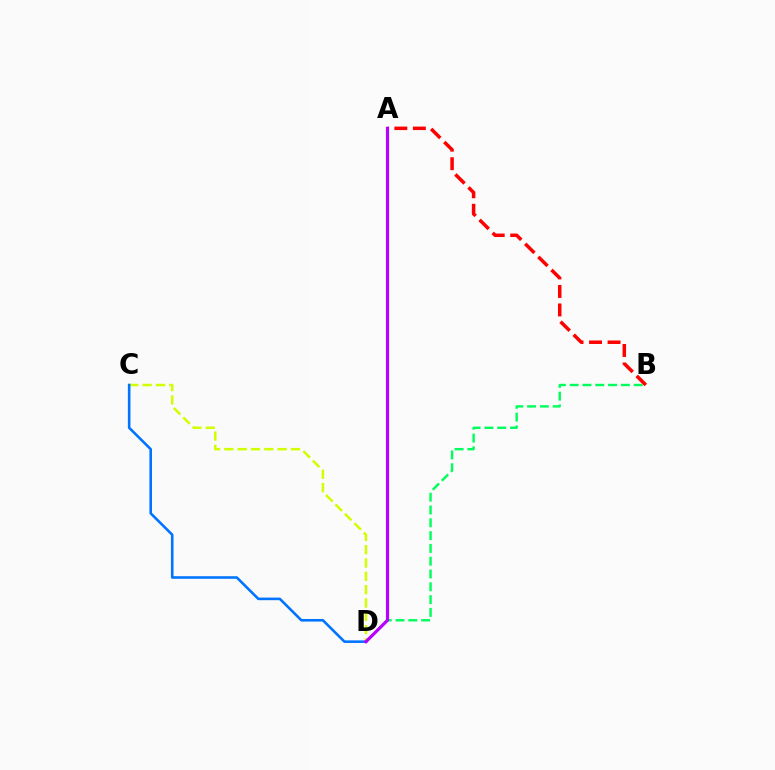{('C', 'D'): [{'color': '#d1ff00', 'line_style': 'dashed', 'thickness': 1.81}, {'color': '#0074ff', 'line_style': 'solid', 'thickness': 1.87}], ('B', 'D'): [{'color': '#00ff5c', 'line_style': 'dashed', 'thickness': 1.74}], ('A', 'B'): [{'color': '#ff0000', 'line_style': 'dashed', 'thickness': 2.51}], ('A', 'D'): [{'color': '#b900ff', 'line_style': 'solid', 'thickness': 2.27}]}